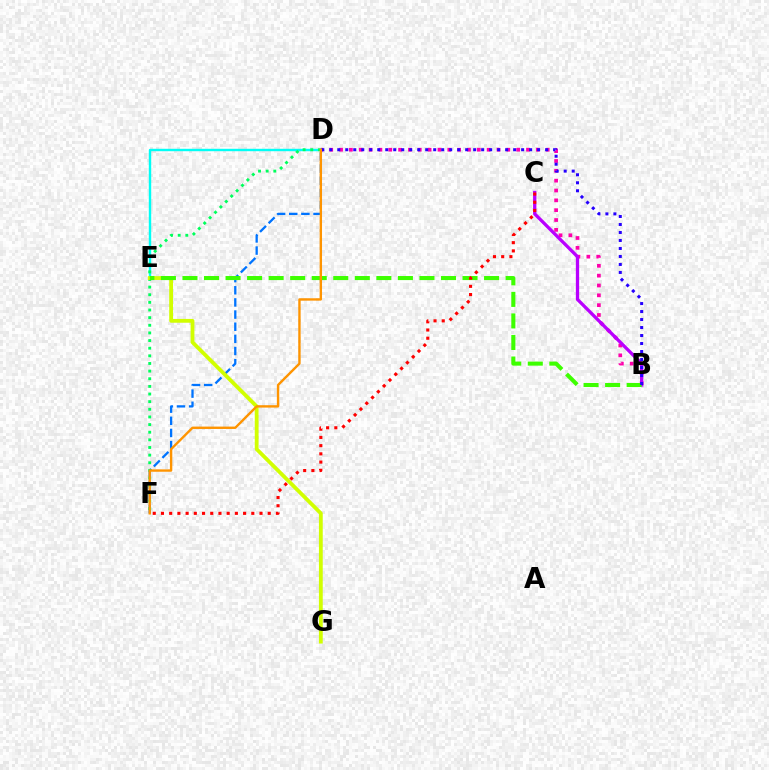{('D', 'F'): [{'color': '#0074ff', 'line_style': 'dashed', 'thickness': 1.65}, {'color': '#00ff5c', 'line_style': 'dotted', 'thickness': 2.08}, {'color': '#ff9400', 'line_style': 'solid', 'thickness': 1.71}], ('B', 'D'): [{'color': '#ff00ac', 'line_style': 'dotted', 'thickness': 2.67}, {'color': '#2500ff', 'line_style': 'dotted', 'thickness': 2.17}], ('B', 'C'): [{'color': '#b900ff', 'line_style': 'solid', 'thickness': 2.37}], ('D', 'E'): [{'color': '#00fff6', 'line_style': 'solid', 'thickness': 1.74}], ('E', 'G'): [{'color': '#d1ff00', 'line_style': 'solid', 'thickness': 2.74}], ('B', 'E'): [{'color': '#3dff00', 'line_style': 'dashed', 'thickness': 2.93}], ('C', 'F'): [{'color': '#ff0000', 'line_style': 'dotted', 'thickness': 2.23}]}